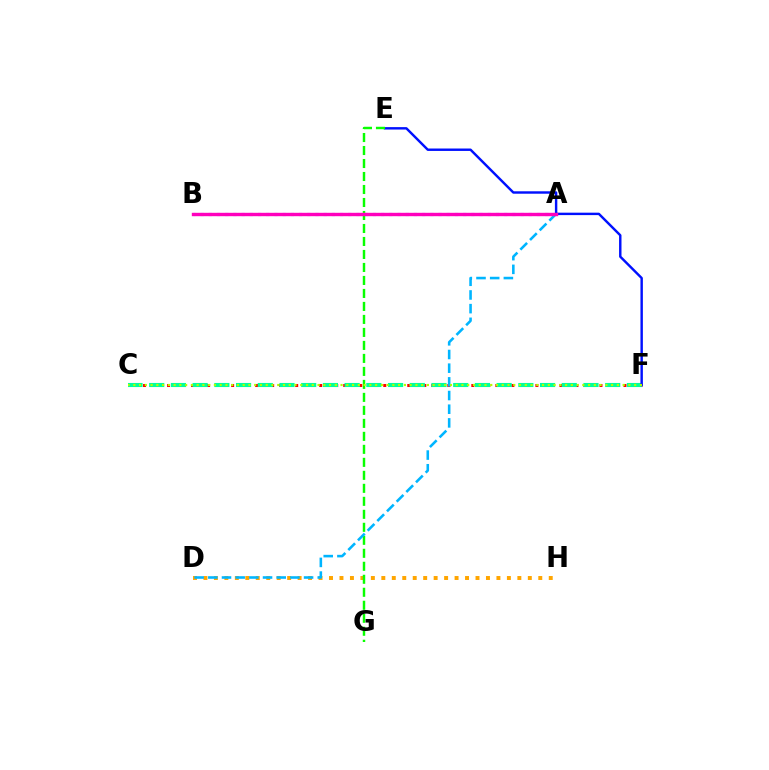{('C', 'F'): [{'color': '#ff0000', 'line_style': 'dotted', 'thickness': 2.18}, {'color': '#00ff9d', 'line_style': 'dashed', 'thickness': 2.95}, {'color': '#b3ff00', 'line_style': 'dotted', 'thickness': 1.56}], ('D', 'H'): [{'color': '#ffa500', 'line_style': 'dotted', 'thickness': 2.84}], ('A', 'B'): [{'color': '#9b00ff', 'line_style': 'dotted', 'thickness': 2.23}, {'color': '#ff00bd', 'line_style': 'solid', 'thickness': 2.44}], ('E', 'F'): [{'color': '#0010ff', 'line_style': 'solid', 'thickness': 1.75}], ('E', 'G'): [{'color': '#08ff00', 'line_style': 'dashed', 'thickness': 1.77}], ('A', 'D'): [{'color': '#00b5ff', 'line_style': 'dashed', 'thickness': 1.86}]}